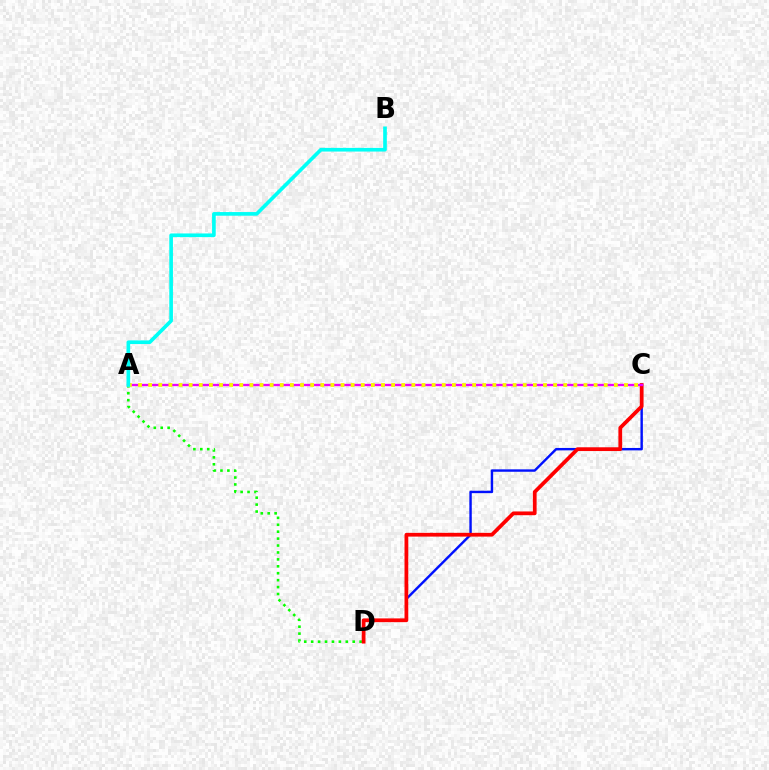{('C', 'D'): [{'color': '#0010ff', 'line_style': 'solid', 'thickness': 1.74}, {'color': '#ff0000', 'line_style': 'solid', 'thickness': 2.7}], ('A', 'D'): [{'color': '#08ff00', 'line_style': 'dotted', 'thickness': 1.88}], ('A', 'C'): [{'color': '#ee00ff', 'line_style': 'solid', 'thickness': 1.68}, {'color': '#fcf500', 'line_style': 'dotted', 'thickness': 2.75}], ('A', 'B'): [{'color': '#00fff6', 'line_style': 'solid', 'thickness': 2.64}]}